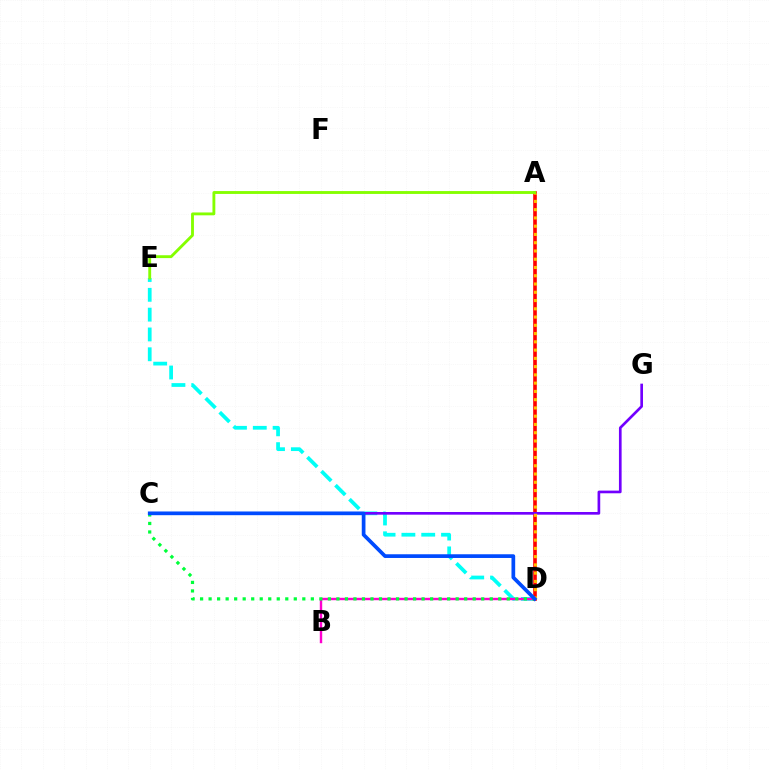{('D', 'E'): [{'color': '#00fff6', 'line_style': 'dashed', 'thickness': 2.69}], ('B', 'D'): [{'color': '#ff00cf', 'line_style': 'solid', 'thickness': 1.73}], ('A', 'D'): [{'color': '#ff0000', 'line_style': 'solid', 'thickness': 2.61}, {'color': '#ffbd00', 'line_style': 'dotted', 'thickness': 2.24}], ('C', 'G'): [{'color': '#7200ff', 'line_style': 'solid', 'thickness': 1.92}], ('C', 'D'): [{'color': '#00ff39', 'line_style': 'dotted', 'thickness': 2.31}, {'color': '#004bff', 'line_style': 'solid', 'thickness': 2.67}], ('A', 'E'): [{'color': '#84ff00', 'line_style': 'solid', 'thickness': 2.06}]}